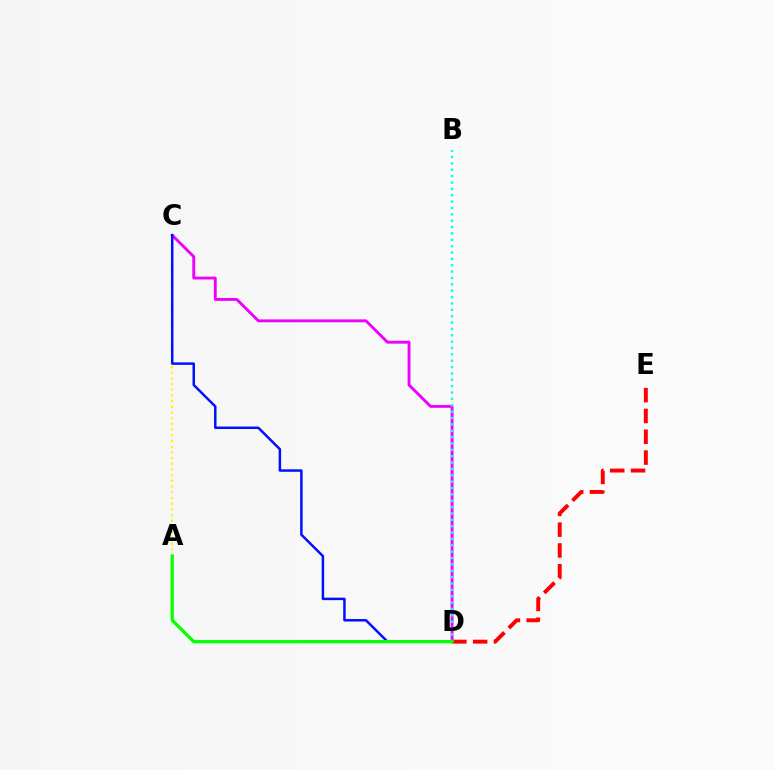{('C', 'D'): [{'color': '#ee00ff', 'line_style': 'solid', 'thickness': 2.07}, {'color': '#0010ff', 'line_style': 'solid', 'thickness': 1.78}], ('A', 'C'): [{'color': '#fcf500', 'line_style': 'dotted', 'thickness': 1.55}], ('B', 'D'): [{'color': '#00fff6', 'line_style': 'dotted', 'thickness': 1.73}], ('D', 'E'): [{'color': '#ff0000', 'line_style': 'dashed', 'thickness': 2.83}], ('A', 'D'): [{'color': '#08ff00', 'line_style': 'solid', 'thickness': 2.34}]}